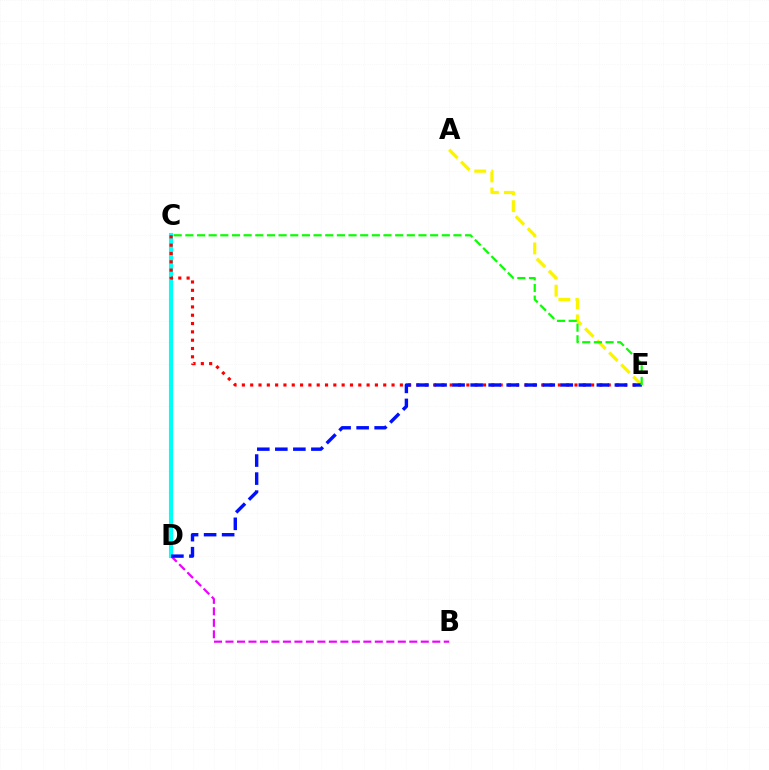{('B', 'D'): [{'color': '#ee00ff', 'line_style': 'dashed', 'thickness': 1.56}], ('C', 'D'): [{'color': '#00fff6', 'line_style': 'solid', 'thickness': 2.95}], ('C', 'E'): [{'color': '#ff0000', 'line_style': 'dotted', 'thickness': 2.26}, {'color': '#08ff00', 'line_style': 'dashed', 'thickness': 1.58}], ('A', 'E'): [{'color': '#fcf500', 'line_style': 'dashed', 'thickness': 2.32}], ('D', 'E'): [{'color': '#0010ff', 'line_style': 'dashed', 'thickness': 2.45}]}